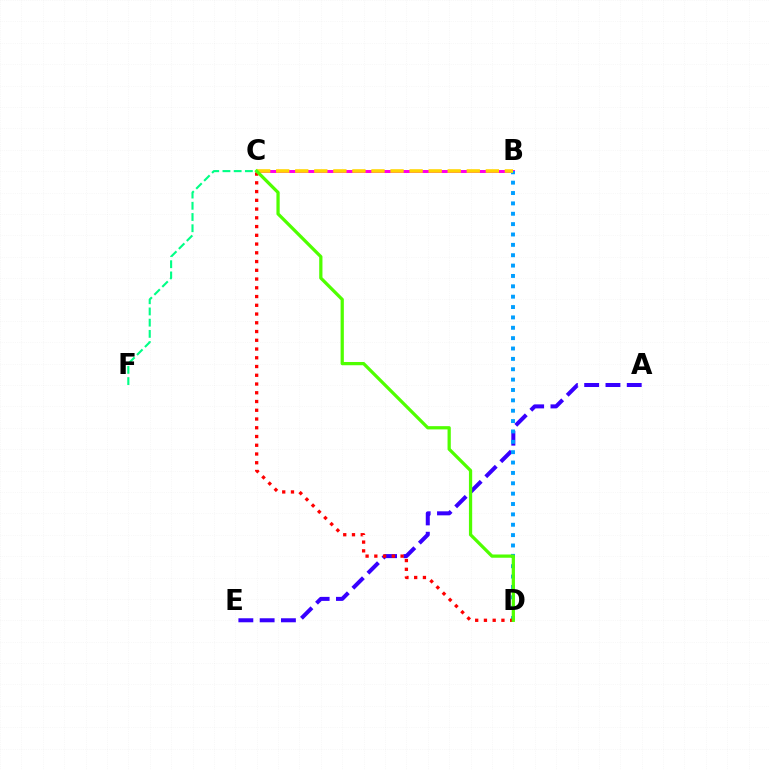{('A', 'E'): [{'color': '#3700ff', 'line_style': 'dashed', 'thickness': 2.89}], ('B', 'C'): [{'color': '#ff00ed', 'line_style': 'solid', 'thickness': 2.15}, {'color': '#ffd500', 'line_style': 'dashed', 'thickness': 2.59}], ('B', 'D'): [{'color': '#009eff', 'line_style': 'dotted', 'thickness': 2.82}], ('C', 'D'): [{'color': '#ff0000', 'line_style': 'dotted', 'thickness': 2.38}, {'color': '#4fff00', 'line_style': 'solid', 'thickness': 2.34}], ('C', 'F'): [{'color': '#00ff86', 'line_style': 'dashed', 'thickness': 1.52}]}